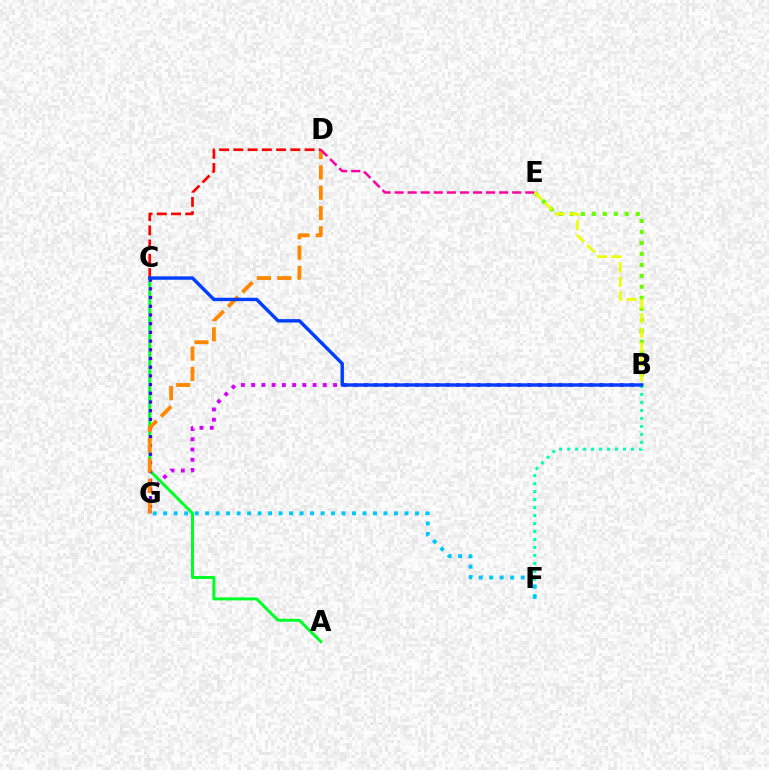{('B', 'G'): [{'color': '#d600ff', 'line_style': 'dotted', 'thickness': 2.78}], ('A', 'C'): [{'color': '#00ff27', 'line_style': 'solid', 'thickness': 2.15}], ('C', 'G'): [{'color': '#4f00ff', 'line_style': 'dotted', 'thickness': 2.36}], ('B', 'E'): [{'color': '#66ff00', 'line_style': 'dotted', 'thickness': 2.98}, {'color': '#eeff00', 'line_style': 'dashed', 'thickness': 1.97}], ('D', 'G'): [{'color': '#ff8800', 'line_style': 'dashed', 'thickness': 2.76}], ('D', 'E'): [{'color': '#ff00a0', 'line_style': 'dashed', 'thickness': 1.77}], ('B', 'F'): [{'color': '#00ffaf', 'line_style': 'dotted', 'thickness': 2.17}], ('C', 'D'): [{'color': '#ff0000', 'line_style': 'dashed', 'thickness': 1.94}], ('B', 'C'): [{'color': '#003fff', 'line_style': 'solid', 'thickness': 2.46}], ('F', 'G'): [{'color': '#00c7ff', 'line_style': 'dotted', 'thickness': 2.85}]}